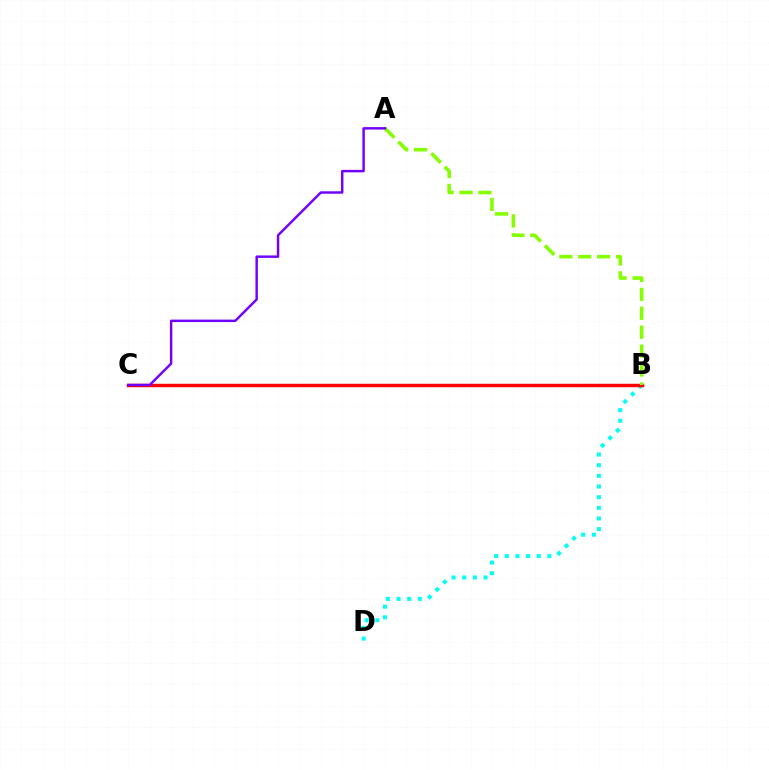{('B', 'D'): [{'color': '#00fff6', 'line_style': 'dotted', 'thickness': 2.9}], ('B', 'C'): [{'color': '#ff0000', 'line_style': 'solid', 'thickness': 2.49}], ('A', 'B'): [{'color': '#84ff00', 'line_style': 'dashed', 'thickness': 2.57}], ('A', 'C'): [{'color': '#7200ff', 'line_style': 'solid', 'thickness': 1.76}]}